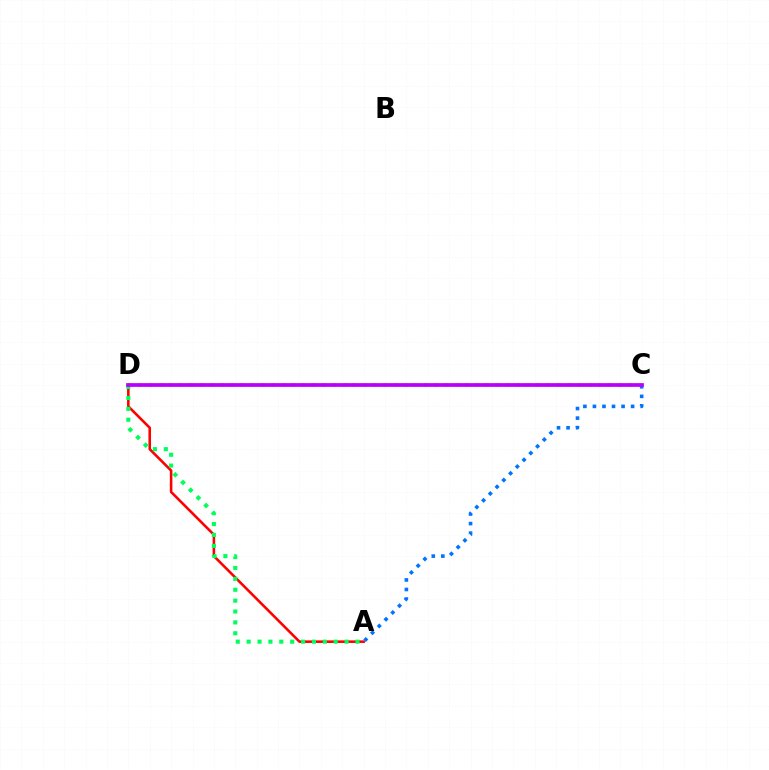{('C', 'D'): [{'color': '#d1ff00', 'line_style': 'dotted', 'thickness': 2.77}, {'color': '#b900ff', 'line_style': 'solid', 'thickness': 2.68}], ('A', 'D'): [{'color': '#ff0000', 'line_style': 'solid', 'thickness': 1.86}, {'color': '#00ff5c', 'line_style': 'dotted', 'thickness': 2.96}], ('A', 'C'): [{'color': '#0074ff', 'line_style': 'dotted', 'thickness': 2.59}]}